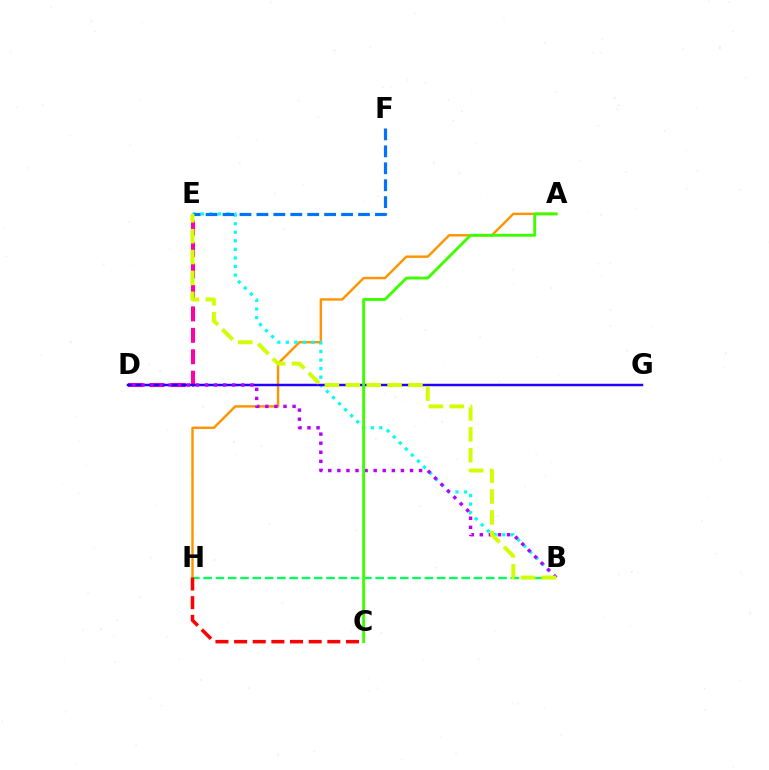{('A', 'H'): [{'color': '#ff9400', 'line_style': 'solid', 'thickness': 1.74}], ('B', 'E'): [{'color': '#00fff6', 'line_style': 'dotted', 'thickness': 2.33}, {'color': '#d1ff00', 'line_style': 'dashed', 'thickness': 2.84}], ('B', 'H'): [{'color': '#00ff5c', 'line_style': 'dashed', 'thickness': 1.67}], ('D', 'E'): [{'color': '#ff00ac', 'line_style': 'dashed', 'thickness': 2.91}], ('D', 'G'): [{'color': '#2500ff', 'line_style': 'solid', 'thickness': 1.77}], ('B', 'D'): [{'color': '#b900ff', 'line_style': 'dotted', 'thickness': 2.47}], ('E', 'F'): [{'color': '#0074ff', 'line_style': 'dashed', 'thickness': 2.3}], ('C', 'H'): [{'color': '#ff0000', 'line_style': 'dashed', 'thickness': 2.53}], ('A', 'C'): [{'color': '#3dff00', 'line_style': 'solid', 'thickness': 2.08}]}